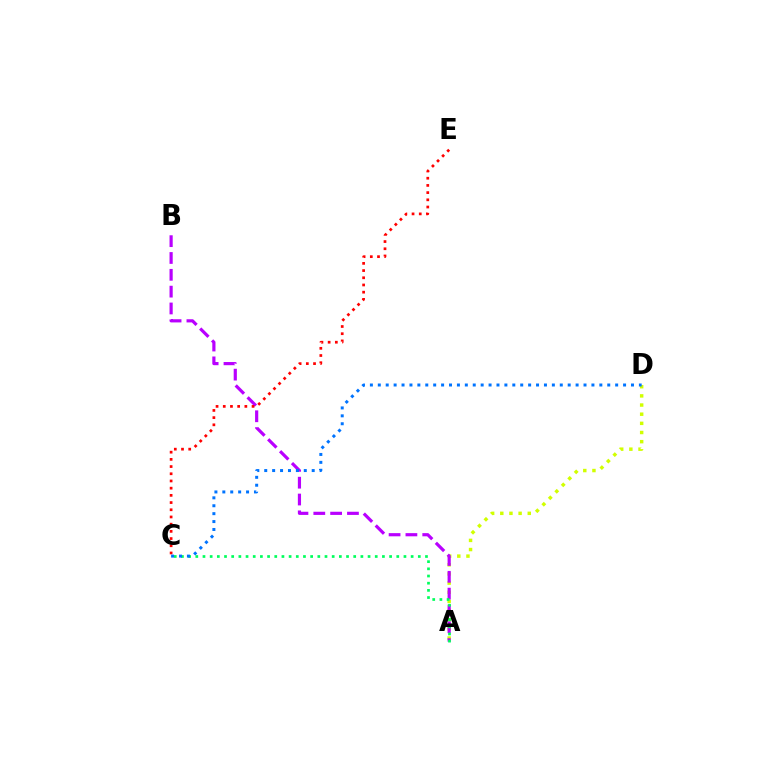{('A', 'D'): [{'color': '#d1ff00', 'line_style': 'dotted', 'thickness': 2.49}], ('A', 'B'): [{'color': '#b900ff', 'line_style': 'dashed', 'thickness': 2.29}], ('A', 'C'): [{'color': '#00ff5c', 'line_style': 'dotted', 'thickness': 1.95}], ('C', 'E'): [{'color': '#ff0000', 'line_style': 'dotted', 'thickness': 1.96}], ('C', 'D'): [{'color': '#0074ff', 'line_style': 'dotted', 'thickness': 2.15}]}